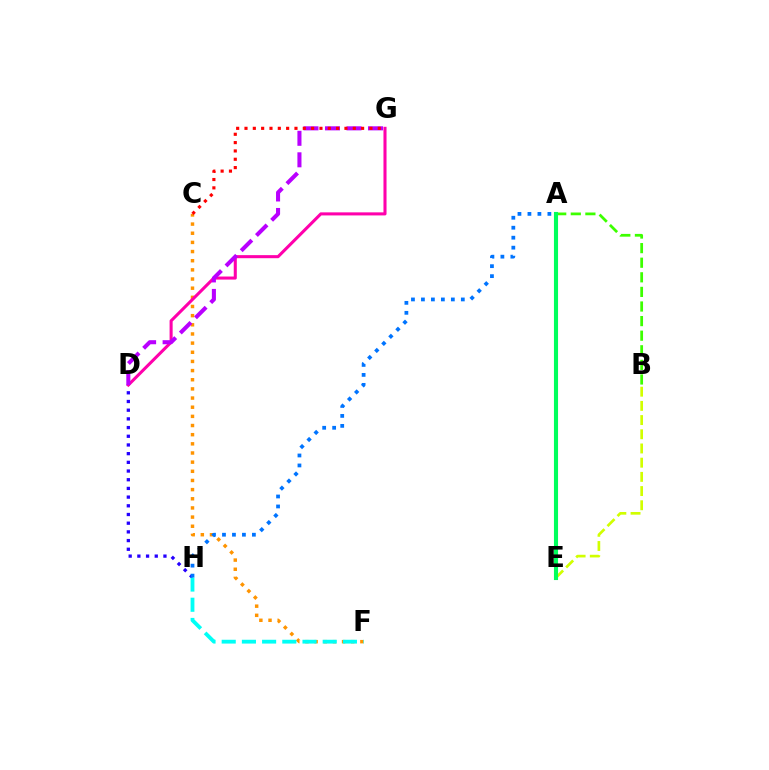{('C', 'F'): [{'color': '#ff9400', 'line_style': 'dotted', 'thickness': 2.49}], ('D', 'H'): [{'color': '#2500ff', 'line_style': 'dotted', 'thickness': 2.36}], ('B', 'E'): [{'color': '#d1ff00', 'line_style': 'dashed', 'thickness': 1.93}], ('D', 'G'): [{'color': '#ff00ac', 'line_style': 'solid', 'thickness': 2.2}, {'color': '#b900ff', 'line_style': 'dashed', 'thickness': 2.92}], ('A', 'B'): [{'color': '#3dff00', 'line_style': 'dashed', 'thickness': 1.98}], ('C', 'G'): [{'color': '#ff0000', 'line_style': 'dotted', 'thickness': 2.26}], ('F', 'H'): [{'color': '#00fff6', 'line_style': 'dashed', 'thickness': 2.74}], ('A', 'H'): [{'color': '#0074ff', 'line_style': 'dotted', 'thickness': 2.71}], ('A', 'E'): [{'color': '#00ff5c', 'line_style': 'solid', 'thickness': 2.95}]}